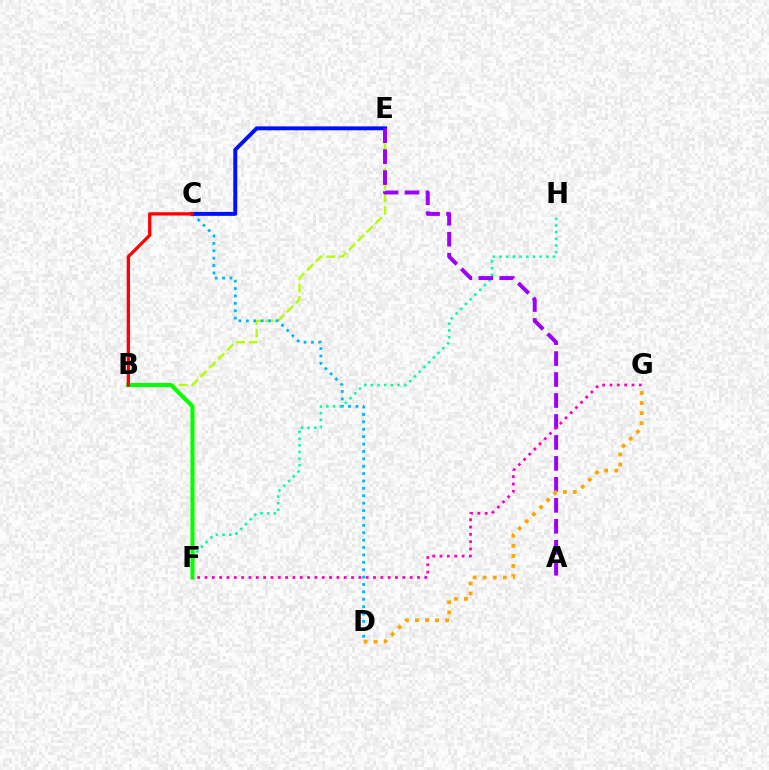{('B', 'E'): [{'color': '#b3ff00', 'line_style': 'dashed', 'thickness': 1.71}], ('F', 'H'): [{'color': '#00ff9d', 'line_style': 'dotted', 'thickness': 1.81}], ('C', 'D'): [{'color': '#00b5ff', 'line_style': 'dotted', 'thickness': 2.01}], ('B', 'F'): [{'color': '#08ff00', 'line_style': 'solid', 'thickness': 2.96}], ('C', 'E'): [{'color': '#0010ff', 'line_style': 'solid', 'thickness': 2.82}], ('A', 'E'): [{'color': '#9b00ff', 'line_style': 'dashed', 'thickness': 2.85}], ('D', 'G'): [{'color': '#ffa500', 'line_style': 'dotted', 'thickness': 2.73}], ('B', 'C'): [{'color': '#ff0000', 'line_style': 'solid', 'thickness': 2.36}], ('F', 'G'): [{'color': '#ff00bd', 'line_style': 'dotted', 'thickness': 1.99}]}